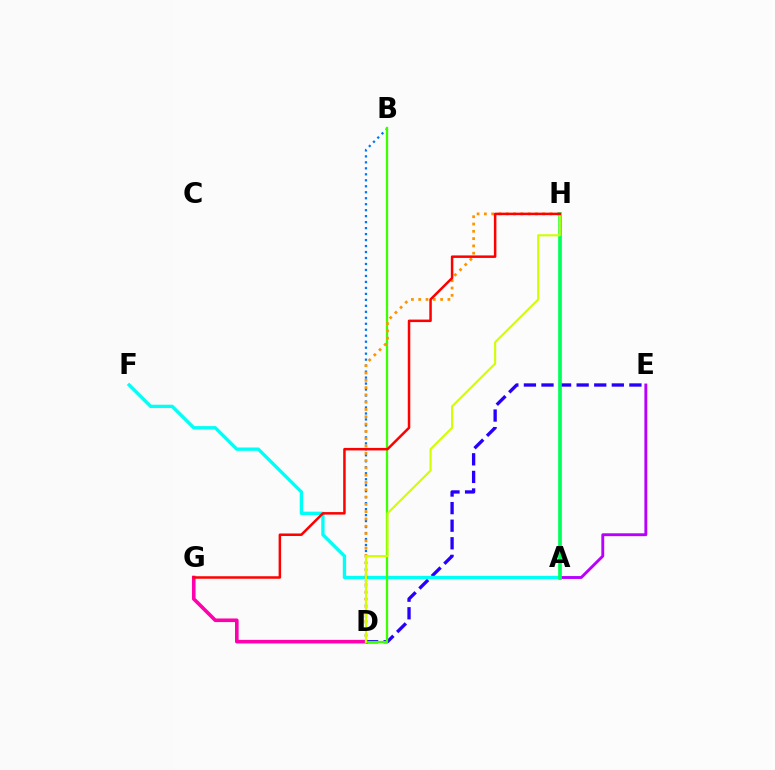{('A', 'E'): [{'color': '#b900ff', 'line_style': 'solid', 'thickness': 2.08}], ('D', 'E'): [{'color': '#2500ff', 'line_style': 'dashed', 'thickness': 2.39}], ('D', 'G'): [{'color': '#ff00ac', 'line_style': 'solid', 'thickness': 2.59}], ('A', 'F'): [{'color': '#00fff6', 'line_style': 'solid', 'thickness': 2.4}], ('B', 'D'): [{'color': '#0074ff', 'line_style': 'dotted', 'thickness': 1.62}, {'color': '#3dff00', 'line_style': 'solid', 'thickness': 1.66}], ('D', 'H'): [{'color': '#ff9400', 'line_style': 'dotted', 'thickness': 1.98}, {'color': '#d1ff00', 'line_style': 'solid', 'thickness': 1.51}], ('A', 'H'): [{'color': '#00ff5c', 'line_style': 'solid', 'thickness': 2.65}], ('G', 'H'): [{'color': '#ff0000', 'line_style': 'solid', 'thickness': 1.8}]}